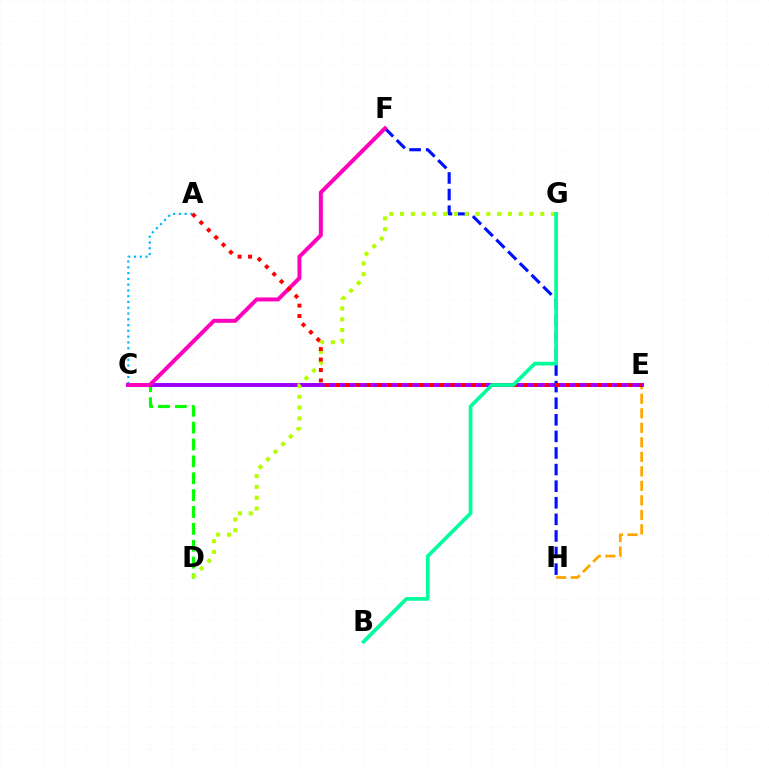{('C', 'D'): [{'color': '#08ff00', 'line_style': 'dashed', 'thickness': 2.29}], ('E', 'H'): [{'color': '#ffa500', 'line_style': 'dashed', 'thickness': 1.97}], ('C', 'E'): [{'color': '#9b00ff', 'line_style': 'solid', 'thickness': 2.85}], ('F', 'H'): [{'color': '#0010ff', 'line_style': 'dashed', 'thickness': 2.25}], ('A', 'C'): [{'color': '#00b5ff', 'line_style': 'dotted', 'thickness': 1.57}], ('C', 'F'): [{'color': '#ff00bd', 'line_style': 'solid', 'thickness': 2.87}], ('D', 'G'): [{'color': '#b3ff00', 'line_style': 'dotted', 'thickness': 2.93}], ('A', 'E'): [{'color': '#ff0000', 'line_style': 'dotted', 'thickness': 2.84}], ('B', 'G'): [{'color': '#00ff9d', 'line_style': 'solid', 'thickness': 2.66}]}